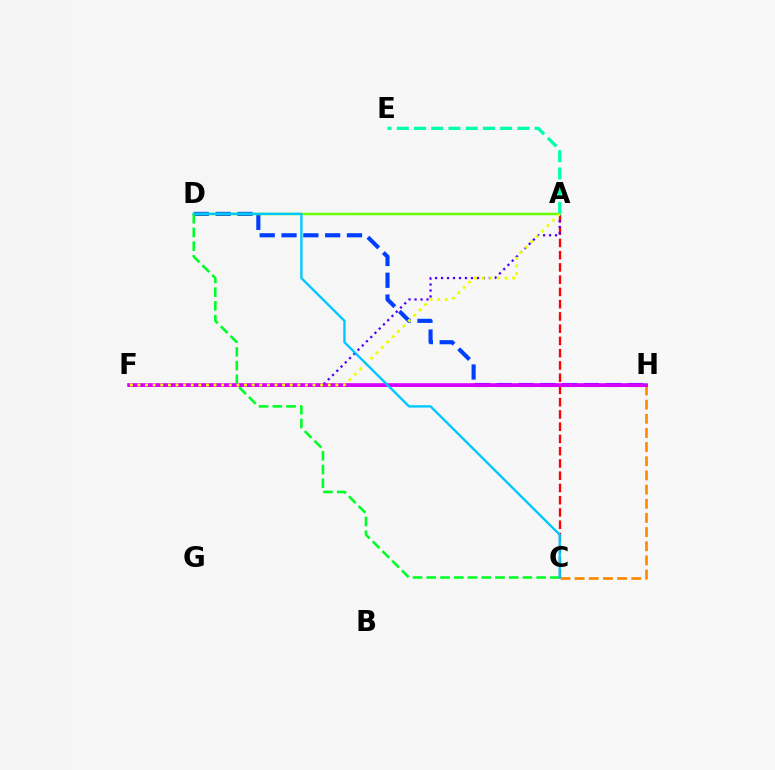{('D', 'H'): [{'color': '#003fff', 'line_style': 'dashed', 'thickness': 2.96}], ('C', 'H'): [{'color': '#ff8800', 'line_style': 'dashed', 'thickness': 1.92}], ('F', 'H'): [{'color': '#ff00a0', 'line_style': 'solid', 'thickness': 2.14}, {'color': '#d600ff', 'line_style': 'solid', 'thickness': 2.59}], ('A', 'C'): [{'color': '#ff0000', 'line_style': 'dashed', 'thickness': 1.66}], ('A', 'F'): [{'color': '#4f00ff', 'line_style': 'dotted', 'thickness': 1.63}, {'color': '#eeff00', 'line_style': 'dotted', 'thickness': 2.07}], ('C', 'D'): [{'color': '#00ff27', 'line_style': 'dashed', 'thickness': 1.87}, {'color': '#00c7ff', 'line_style': 'solid', 'thickness': 1.69}], ('A', 'D'): [{'color': '#66ff00', 'line_style': 'solid', 'thickness': 1.78}], ('A', 'E'): [{'color': '#00ffaf', 'line_style': 'dashed', 'thickness': 2.34}]}